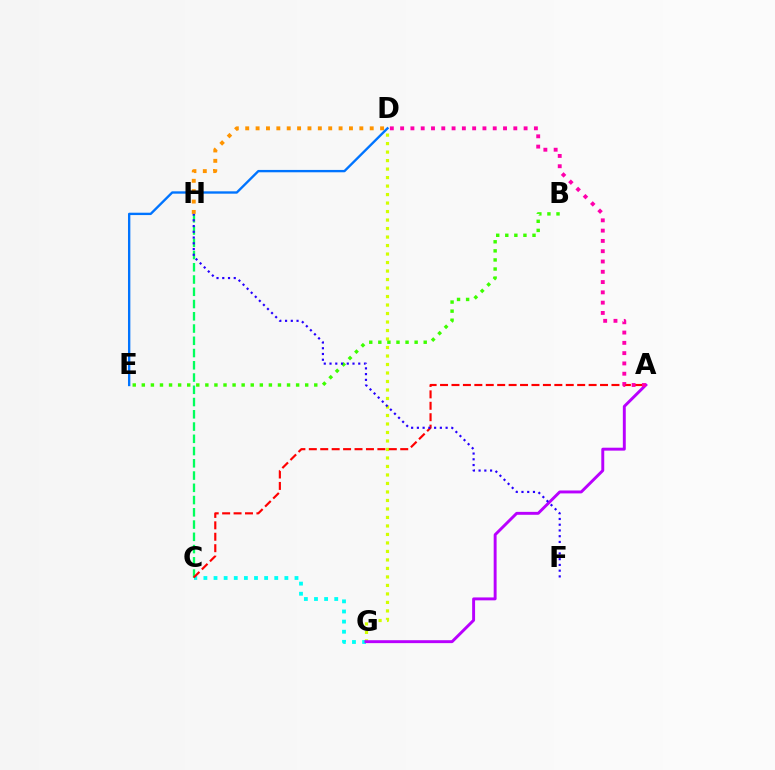{('D', 'H'): [{'color': '#ff9400', 'line_style': 'dotted', 'thickness': 2.82}], ('D', 'G'): [{'color': '#d1ff00', 'line_style': 'dotted', 'thickness': 2.31}], ('C', 'G'): [{'color': '#00fff6', 'line_style': 'dotted', 'thickness': 2.75}], ('C', 'H'): [{'color': '#00ff5c', 'line_style': 'dashed', 'thickness': 1.66}], ('A', 'C'): [{'color': '#ff0000', 'line_style': 'dashed', 'thickness': 1.55}], ('A', 'G'): [{'color': '#b900ff', 'line_style': 'solid', 'thickness': 2.1}], ('A', 'D'): [{'color': '#ff00ac', 'line_style': 'dotted', 'thickness': 2.8}], ('B', 'E'): [{'color': '#3dff00', 'line_style': 'dotted', 'thickness': 2.47}], ('D', 'E'): [{'color': '#0074ff', 'line_style': 'solid', 'thickness': 1.69}], ('F', 'H'): [{'color': '#2500ff', 'line_style': 'dotted', 'thickness': 1.56}]}